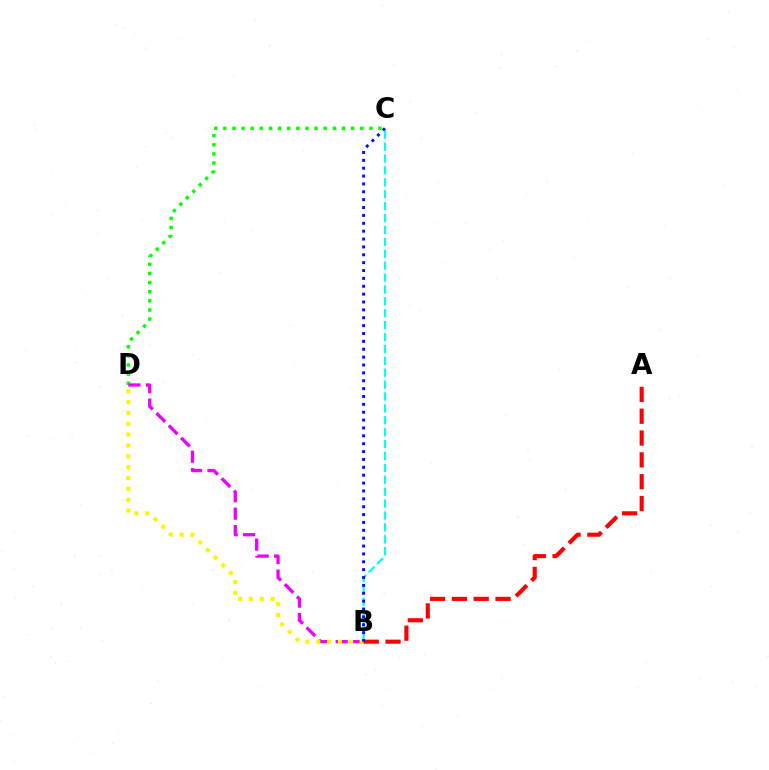{('C', 'D'): [{'color': '#08ff00', 'line_style': 'dotted', 'thickness': 2.48}], ('B', 'D'): [{'color': '#ee00ff', 'line_style': 'dashed', 'thickness': 2.37}, {'color': '#fcf500', 'line_style': 'dotted', 'thickness': 2.94}], ('B', 'C'): [{'color': '#00fff6', 'line_style': 'dashed', 'thickness': 1.62}, {'color': '#0010ff', 'line_style': 'dotted', 'thickness': 2.14}], ('A', 'B'): [{'color': '#ff0000', 'line_style': 'dashed', 'thickness': 2.96}]}